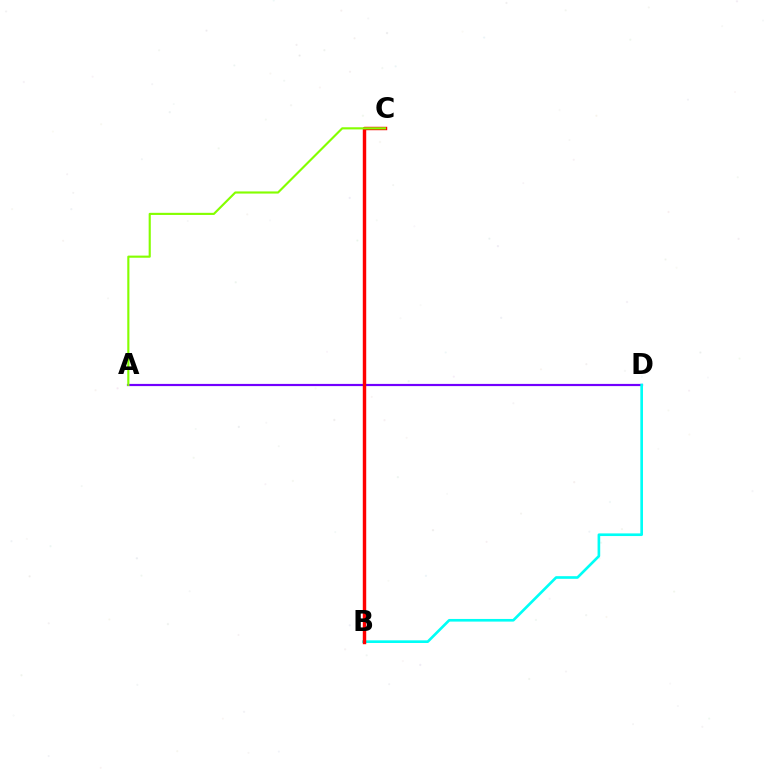{('A', 'D'): [{'color': '#7200ff', 'line_style': 'solid', 'thickness': 1.58}], ('B', 'D'): [{'color': '#00fff6', 'line_style': 'solid', 'thickness': 1.91}], ('B', 'C'): [{'color': '#ff0000', 'line_style': 'solid', 'thickness': 2.47}], ('A', 'C'): [{'color': '#84ff00', 'line_style': 'solid', 'thickness': 1.54}]}